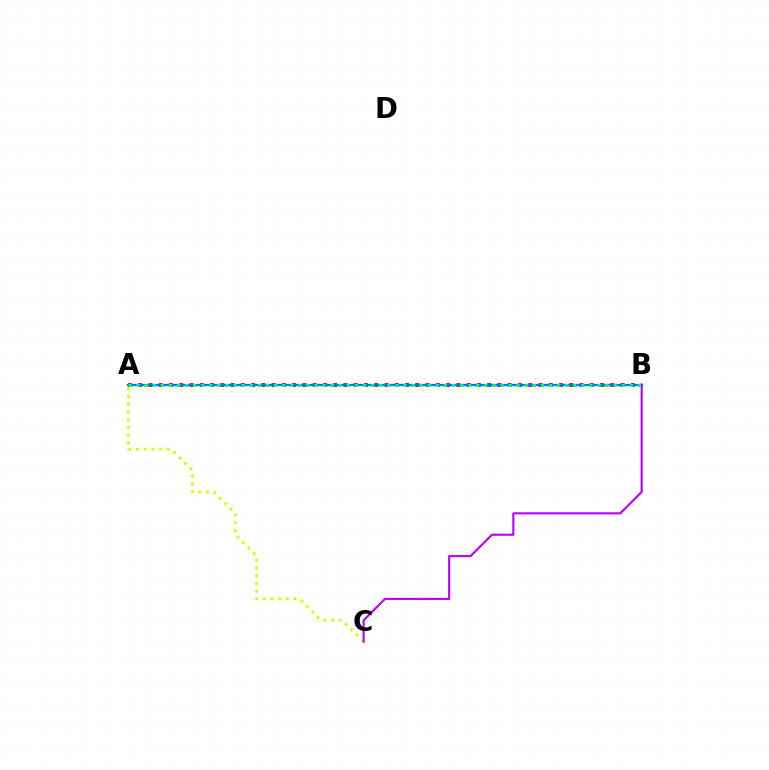{('A', 'C'): [{'color': '#d1ff00', 'line_style': 'dotted', 'thickness': 2.09}], ('A', 'B'): [{'color': '#ff0000', 'line_style': 'dotted', 'thickness': 2.79}, {'color': '#0074ff', 'line_style': 'solid', 'thickness': 1.65}, {'color': '#00ff5c', 'line_style': 'dotted', 'thickness': 2.2}], ('B', 'C'): [{'color': '#b900ff', 'line_style': 'solid', 'thickness': 1.53}]}